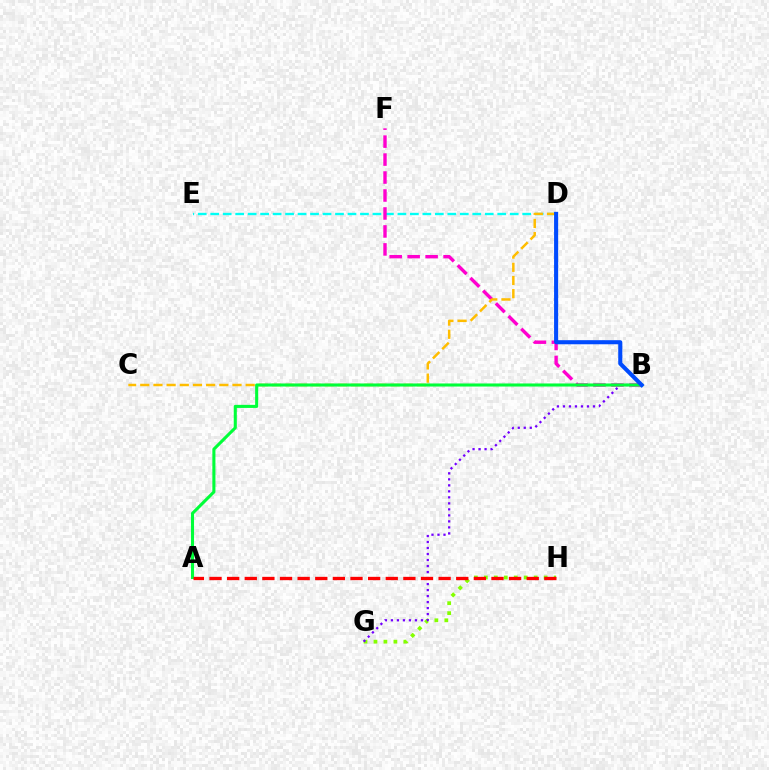{('G', 'H'): [{'color': '#84ff00', 'line_style': 'dotted', 'thickness': 2.71}], ('B', 'G'): [{'color': '#7200ff', 'line_style': 'dotted', 'thickness': 1.63}], ('D', 'E'): [{'color': '#00fff6', 'line_style': 'dashed', 'thickness': 1.7}], ('B', 'F'): [{'color': '#ff00cf', 'line_style': 'dashed', 'thickness': 2.44}], ('C', 'D'): [{'color': '#ffbd00', 'line_style': 'dashed', 'thickness': 1.79}], ('A', 'B'): [{'color': '#00ff39', 'line_style': 'solid', 'thickness': 2.21}], ('A', 'H'): [{'color': '#ff0000', 'line_style': 'dashed', 'thickness': 2.39}], ('B', 'D'): [{'color': '#004bff', 'line_style': 'solid', 'thickness': 2.94}]}